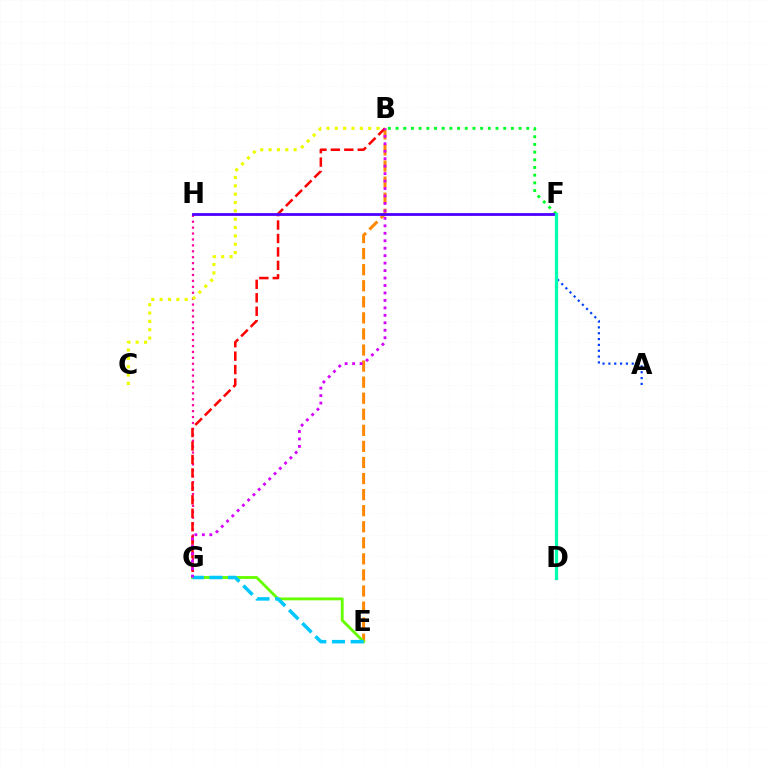{('B', 'E'): [{'color': '#ff8800', 'line_style': 'dashed', 'thickness': 2.18}], ('B', 'F'): [{'color': '#00ff27', 'line_style': 'dotted', 'thickness': 2.09}], ('G', 'H'): [{'color': '#ff00a0', 'line_style': 'dotted', 'thickness': 1.61}], ('B', 'G'): [{'color': '#ff0000', 'line_style': 'dashed', 'thickness': 1.83}, {'color': '#d600ff', 'line_style': 'dotted', 'thickness': 2.03}], ('E', 'G'): [{'color': '#66ff00', 'line_style': 'solid', 'thickness': 2.05}, {'color': '#00c7ff', 'line_style': 'dashed', 'thickness': 2.53}], ('A', 'F'): [{'color': '#003fff', 'line_style': 'dotted', 'thickness': 1.59}], ('F', 'H'): [{'color': '#4f00ff', 'line_style': 'solid', 'thickness': 2.02}], ('D', 'F'): [{'color': '#00ffaf', 'line_style': 'solid', 'thickness': 2.33}], ('B', 'C'): [{'color': '#eeff00', 'line_style': 'dotted', 'thickness': 2.27}]}